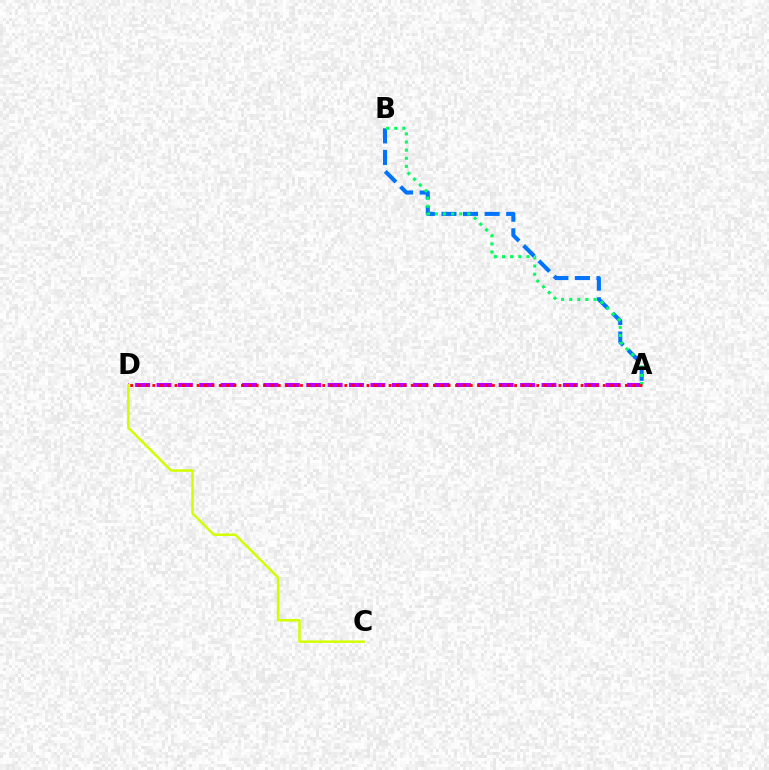{('A', 'B'): [{'color': '#0074ff', 'line_style': 'dashed', 'thickness': 2.93}, {'color': '#00ff5c', 'line_style': 'dotted', 'thickness': 2.21}], ('A', 'D'): [{'color': '#b900ff', 'line_style': 'dashed', 'thickness': 2.91}, {'color': '#ff0000', 'line_style': 'dotted', 'thickness': 2.01}], ('C', 'D'): [{'color': '#d1ff00', 'line_style': 'solid', 'thickness': 1.79}]}